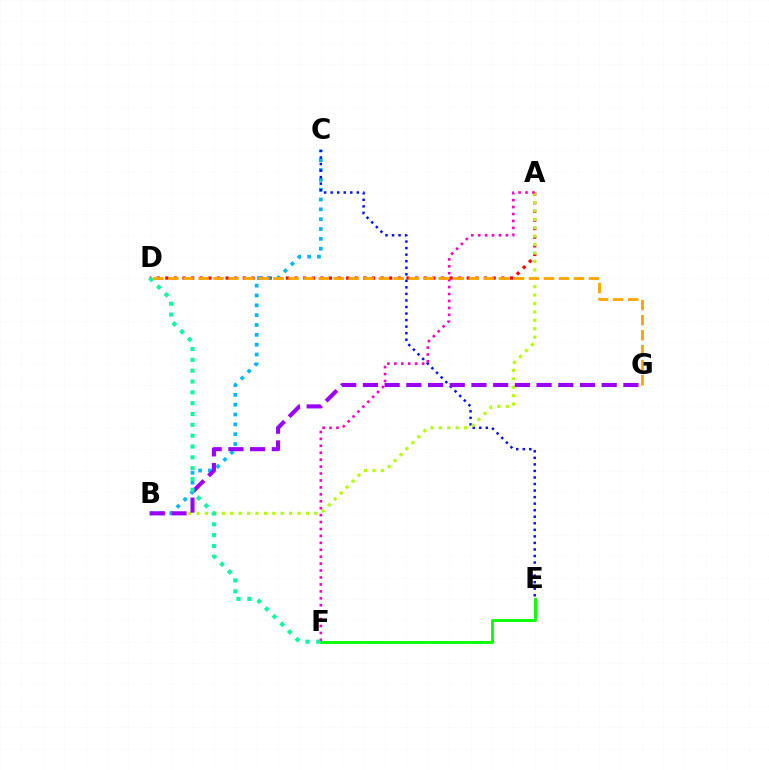{('A', 'D'): [{'color': '#ff0000', 'line_style': 'dotted', 'thickness': 2.34}], ('E', 'F'): [{'color': '#08ff00', 'line_style': 'solid', 'thickness': 2.07}], ('B', 'C'): [{'color': '#00b5ff', 'line_style': 'dotted', 'thickness': 2.67}], ('C', 'E'): [{'color': '#0010ff', 'line_style': 'dotted', 'thickness': 1.78}], ('A', 'B'): [{'color': '#b3ff00', 'line_style': 'dotted', 'thickness': 2.29}], ('B', 'G'): [{'color': '#9b00ff', 'line_style': 'dashed', 'thickness': 2.95}], ('A', 'F'): [{'color': '#ff00bd', 'line_style': 'dotted', 'thickness': 1.88}], ('D', 'F'): [{'color': '#00ff9d', 'line_style': 'dotted', 'thickness': 2.94}], ('D', 'G'): [{'color': '#ffa500', 'line_style': 'dashed', 'thickness': 2.04}]}